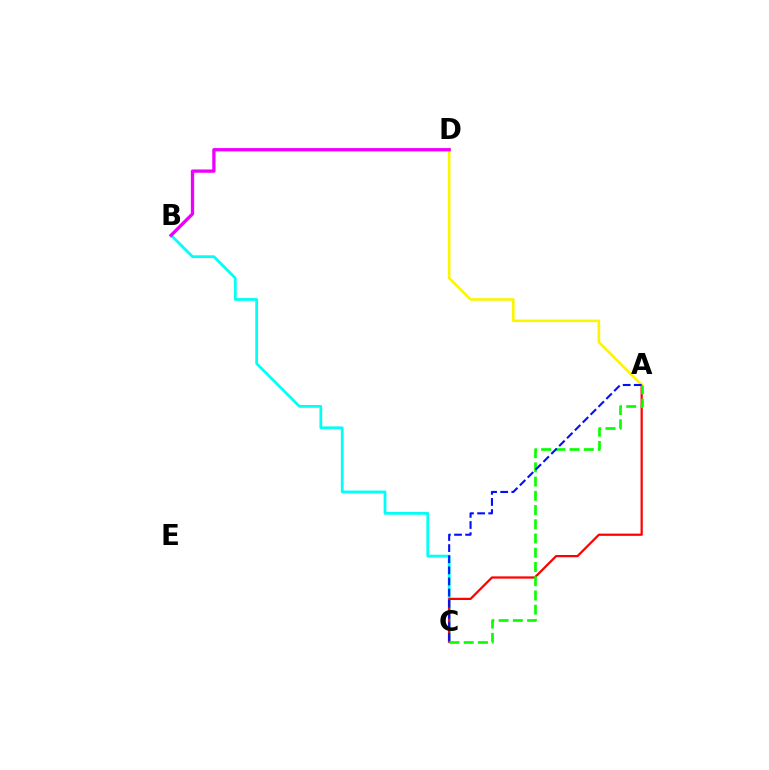{('B', 'C'): [{'color': '#00fff6', 'line_style': 'solid', 'thickness': 2.0}], ('A', 'C'): [{'color': '#ff0000', 'line_style': 'solid', 'thickness': 1.61}, {'color': '#08ff00', 'line_style': 'dashed', 'thickness': 1.93}, {'color': '#0010ff', 'line_style': 'dashed', 'thickness': 1.51}], ('A', 'D'): [{'color': '#fcf500', 'line_style': 'solid', 'thickness': 1.87}], ('B', 'D'): [{'color': '#ee00ff', 'line_style': 'solid', 'thickness': 2.38}]}